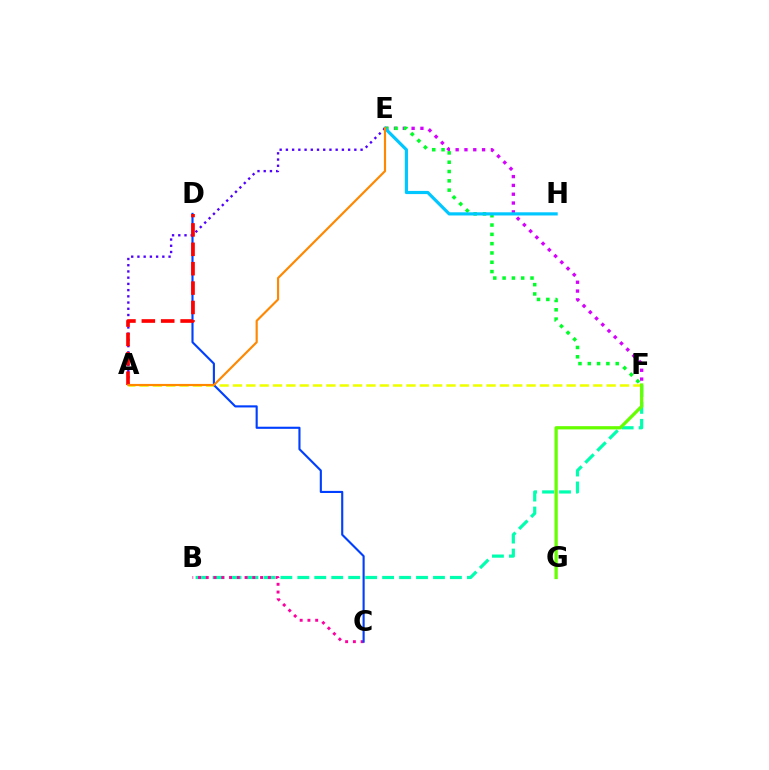{('B', 'F'): [{'color': '#00ffaf', 'line_style': 'dashed', 'thickness': 2.3}], ('E', 'F'): [{'color': '#d600ff', 'line_style': 'dotted', 'thickness': 2.4}, {'color': '#00ff27', 'line_style': 'dotted', 'thickness': 2.53}], ('A', 'F'): [{'color': '#eeff00', 'line_style': 'dashed', 'thickness': 1.81}], ('B', 'C'): [{'color': '#ff00a0', 'line_style': 'dotted', 'thickness': 2.11}], ('C', 'D'): [{'color': '#003fff', 'line_style': 'solid', 'thickness': 1.53}], ('E', 'H'): [{'color': '#00c7ff', 'line_style': 'solid', 'thickness': 2.29}], ('A', 'E'): [{'color': '#4f00ff', 'line_style': 'dotted', 'thickness': 1.69}, {'color': '#ff8800', 'line_style': 'solid', 'thickness': 1.56}], ('F', 'G'): [{'color': '#66ff00', 'line_style': 'solid', 'thickness': 2.34}], ('A', 'D'): [{'color': '#ff0000', 'line_style': 'dashed', 'thickness': 2.63}]}